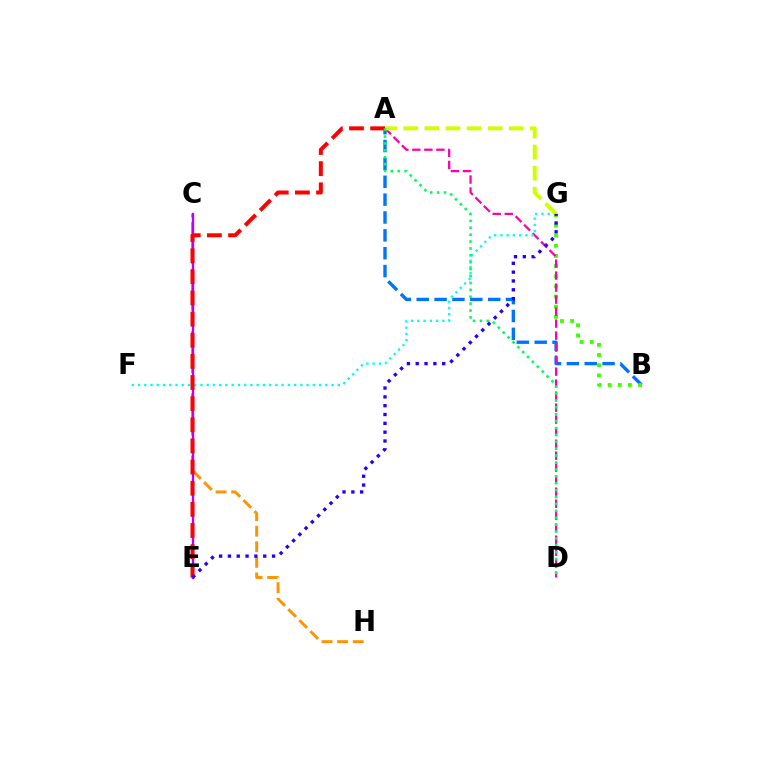{('C', 'H'): [{'color': '#ff9400', 'line_style': 'dashed', 'thickness': 2.12}], ('A', 'B'): [{'color': '#0074ff', 'line_style': 'dashed', 'thickness': 2.43}], ('C', 'E'): [{'color': '#b900ff', 'line_style': 'solid', 'thickness': 1.7}], ('B', 'G'): [{'color': '#3dff00', 'line_style': 'dotted', 'thickness': 2.76}], ('A', 'D'): [{'color': '#ff00ac', 'line_style': 'dashed', 'thickness': 1.63}, {'color': '#00ff5c', 'line_style': 'dotted', 'thickness': 1.87}], ('F', 'G'): [{'color': '#00fff6', 'line_style': 'dotted', 'thickness': 1.7}], ('A', 'G'): [{'color': '#d1ff00', 'line_style': 'dashed', 'thickness': 2.87}], ('A', 'E'): [{'color': '#ff0000', 'line_style': 'dashed', 'thickness': 2.87}], ('E', 'G'): [{'color': '#2500ff', 'line_style': 'dotted', 'thickness': 2.4}]}